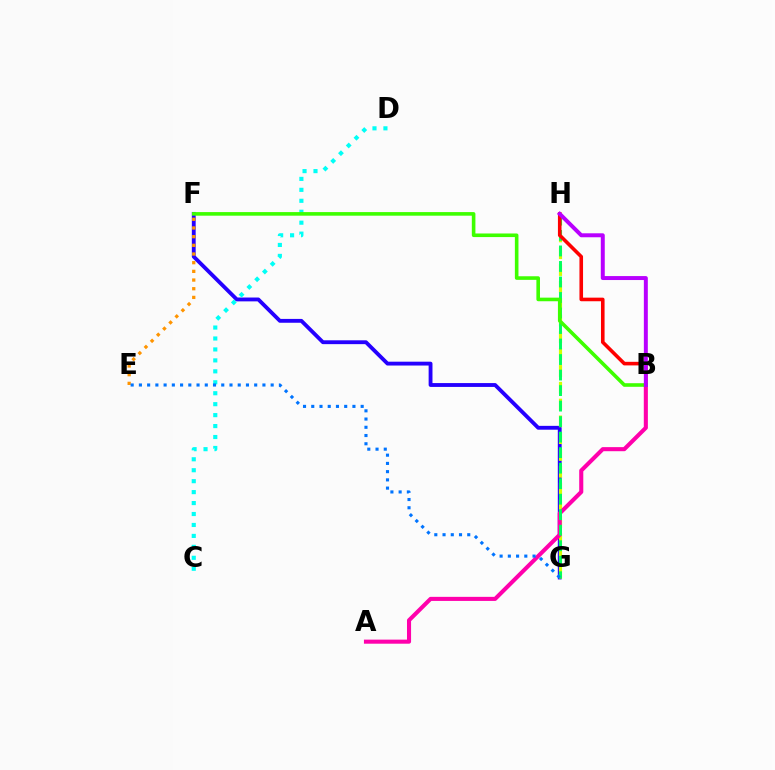{('F', 'G'): [{'color': '#2500ff', 'line_style': 'solid', 'thickness': 2.77}], ('G', 'H'): [{'color': '#d1ff00', 'line_style': 'dashed', 'thickness': 2.28}, {'color': '#00ff5c', 'line_style': 'dashed', 'thickness': 2.11}], ('A', 'B'): [{'color': '#ff00ac', 'line_style': 'solid', 'thickness': 2.93}], ('E', 'F'): [{'color': '#ff9400', 'line_style': 'dotted', 'thickness': 2.36}], ('C', 'D'): [{'color': '#00fff6', 'line_style': 'dotted', 'thickness': 2.97}], ('B', 'H'): [{'color': '#ff0000', 'line_style': 'solid', 'thickness': 2.59}, {'color': '#b900ff', 'line_style': 'solid', 'thickness': 2.86}], ('B', 'F'): [{'color': '#3dff00', 'line_style': 'solid', 'thickness': 2.59}], ('E', 'G'): [{'color': '#0074ff', 'line_style': 'dotted', 'thickness': 2.24}]}